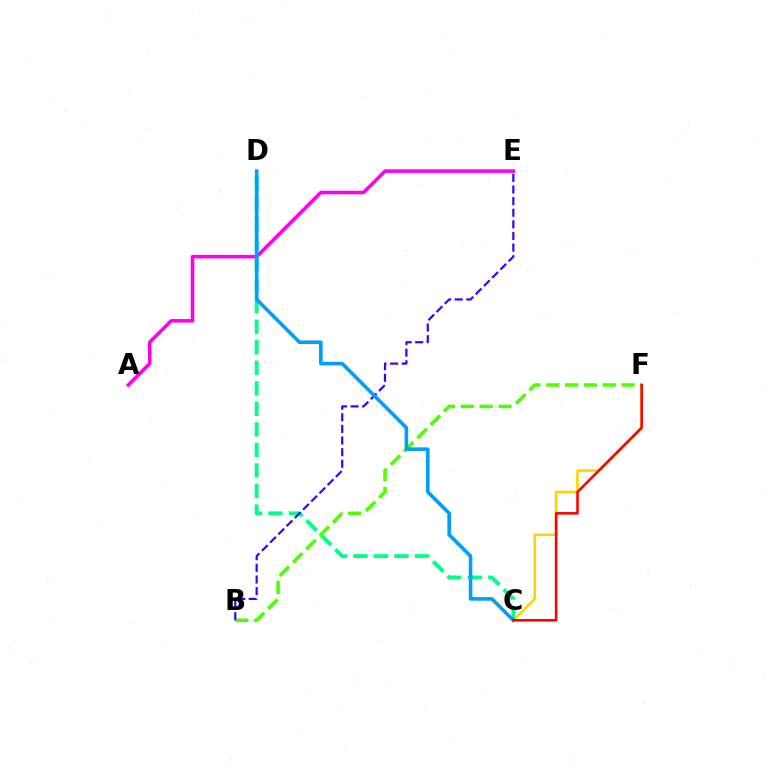{('A', 'E'): [{'color': '#ff00ed', 'line_style': 'solid', 'thickness': 2.57}], ('C', 'F'): [{'color': '#ffd500', 'line_style': 'solid', 'thickness': 1.89}, {'color': '#ff0000', 'line_style': 'solid', 'thickness': 1.85}], ('C', 'D'): [{'color': '#00ff86', 'line_style': 'dashed', 'thickness': 2.79}, {'color': '#009eff', 'line_style': 'solid', 'thickness': 2.58}], ('B', 'F'): [{'color': '#4fff00', 'line_style': 'dashed', 'thickness': 2.56}], ('B', 'E'): [{'color': '#3700ff', 'line_style': 'dashed', 'thickness': 1.58}]}